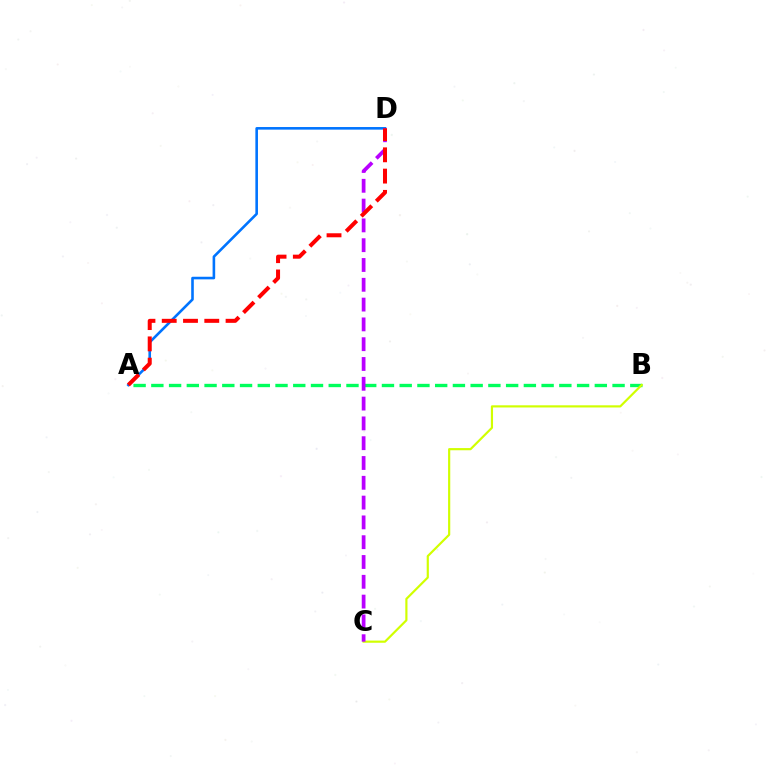{('A', 'B'): [{'color': '#00ff5c', 'line_style': 'dashed', 'thickness': 2.41}], ('A', 'D'): [{'color': '#0074ff', 'line_style': 'solid', 'thickness': 1.87}, {'color': '#ff0000', 'line_style': 'dashed', 'thickness': 2.89}], ('B', 'C'): [{'color': '#d1ff00', 'line_style': 'solid', 'thickness': 1.57}], ('C', 'D'): [{'color': '#b900ff', 'line_style': 'dashed', 'thickness': 2.69}]}